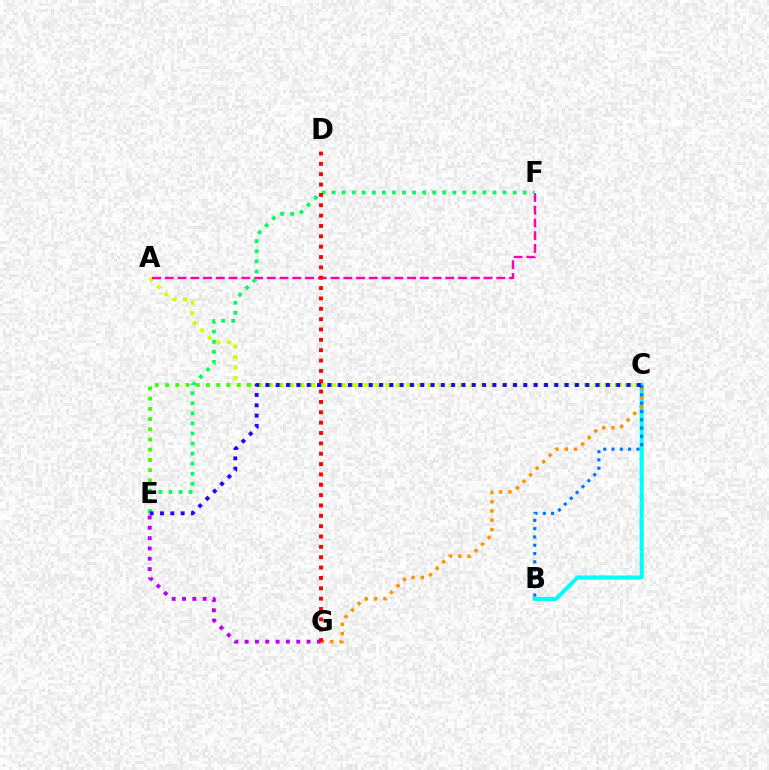{('A', 'C'): [{'color': '#d1ff00', 'line_style': 'dotted', 'thickness': 2.88}], ('A', 'F'): [{'color': '#ff00ac', 'line_style': 'dashed', 'thickness': 1.73}], ('B', 'C'): [{'color': '#00fff6', 'line_style': 'solid', 'thickness': 2.93}, {'color': '#0074ff', 'line_style': 'dotted', 'thickness': 2.25}], ('C', 'E'): [{'color': '#3dff00', 'line_style': 'dotted', 'thickness': 2.78}, {'color': '#2500ff', 'line_style': 'dotted', 'thickness': 2.8}], ('E', 'G'): [{'color': '#b900ff', 'line_style': 'dotted', 'thickness': 2.8}], ('C', 'G'): [{'color': '#ff9400', 'line_style': 'dotted', 'thickness': 2.51}], ('E', 'F'): [{'color': '#00ff5c', 'line_style': 'dotted', 'thickness': 2.73}], ('D', 'G'): [{'color': '#ff0000', 'line_style': 'dotted', 'thickness': 2.81}]}